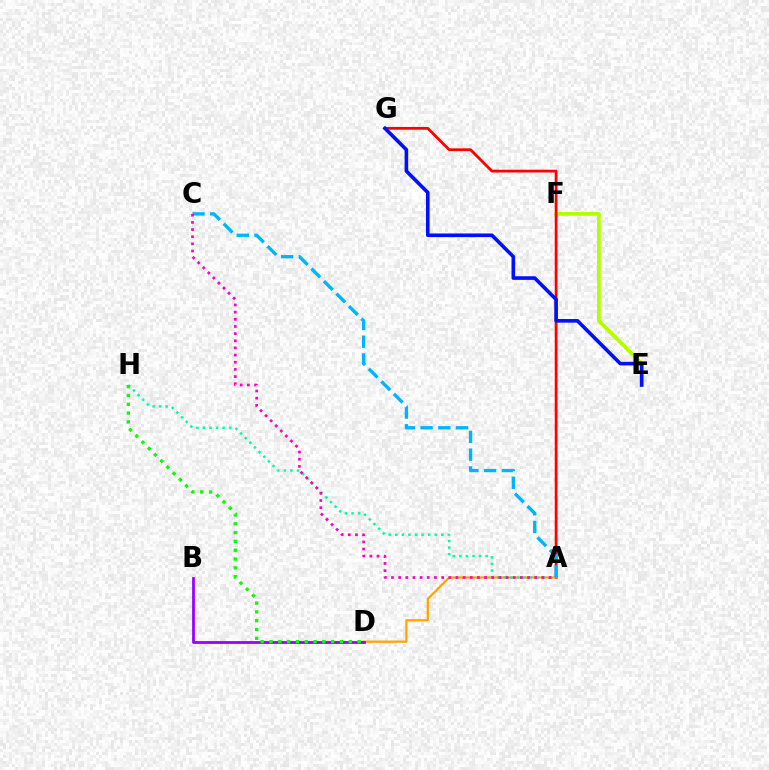{('E', 'F'): [{'color': '#b3ff00', 'line_style': 'solid', 'thickness': 2.69}], ('A', 'G'): [{'color': '#ff0000', 'line_style': 'solid', 'thickness': 1.99}], ('A', 'D'): [{'color': '#ffa500', 'line_style': 'solid', 'thickness': 1.62}], ('A', 'H'): [{'color': '#00ff9d', 'line_style': 'dotted', 'thickness': 1.79}], ('B', 'D'): [{'color': '#9b00ff', 'line_style': 'solid', 'thickness': 2.01}], ('E', 'G'): [{'color': '#0010ff', 'line_style': 'solid', 'thickness': 2.61}], ('D', 'H'): [{'color': '#08ff00', 'line_style': 'dotted', 'thickness': 2.4}], ('A', 'C'): [{'color': '#00b5ff', 'line_style': 'dashed', 'thickness': 2.41}, {'color': '#ff00bd', 'line_style': 'dotted', 'thickness': 1.95}]}